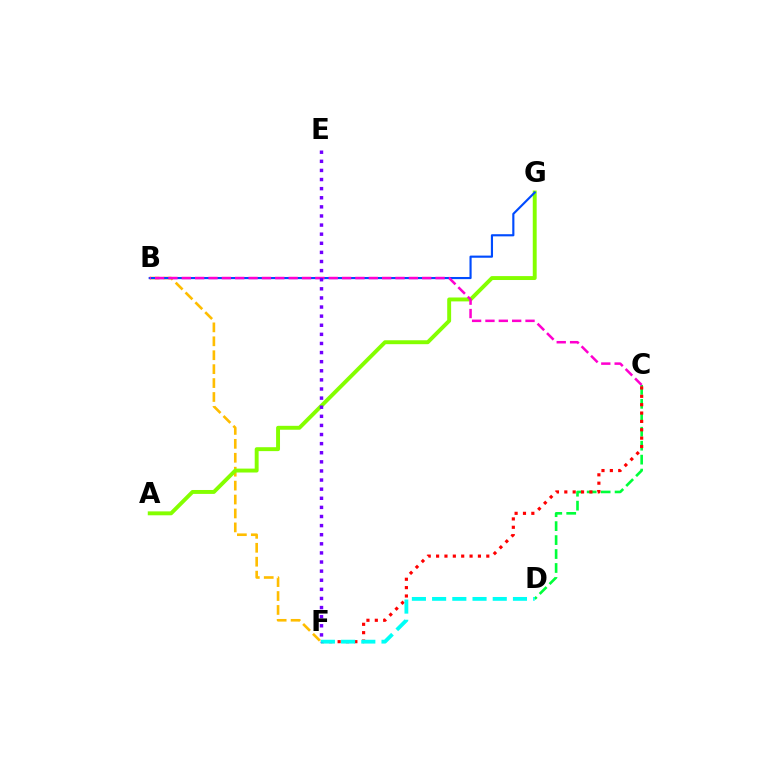{('B', 'F'): [{'color': '#ffbd00', 'line_style': 'dashed', 'thickness': 1.89}], ('C', 'D'): [{'color': '#00ff39', 'line_style': 'dashed', 'thickness': 1.9}], ('C', 'F'): [{'color': '#ff0000', 'line_style': 'dotted', 'thickness': 2.27}], ('A', 'G'): [{'color': '#84ff00', 'line_style': 'solid', 'thickness': 2.82}], ('B', 'G'): [{'color': '#004bff', 'line_style': 'solid', 'thickness': 1.55}], ('B', 'C'): [{'color': '#ff00cf', 'line_style': 'dashed', 'thickness': 1.81}], ('D', 'F'): [{'color': '#00fff6', 'line_style': 'dashed', 'thickness': 2.75}], ('E', 'F'): [{'color': '#7200ff', 'line_style': 'dotted', 'thickness': 2.47}]}